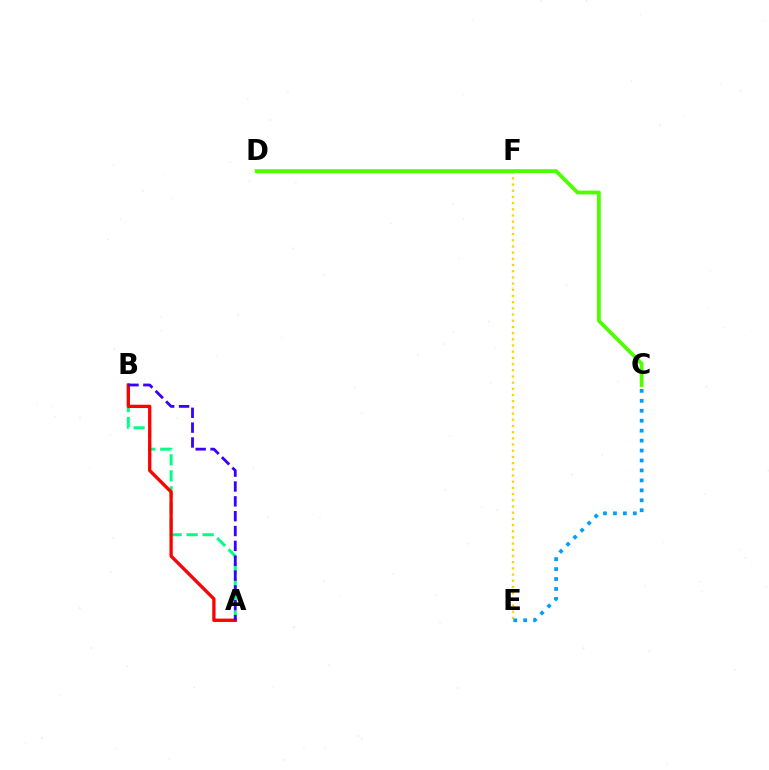{('A', 'B'): [{'color': '#00ff86', 'line_style': 'dashed', 'thickness': 2.17}, {'color': '#ff0000', 'line_style': 'solid', 'thickness': 2.38}, {'color': '#3700ff', 'line_style': 'dashed', 'thickness': 2.02}], ('E', 'F'): [{'color': '#ffd500', 'line_style': 'dotted', 'thickness': 1.68}], ('C', 'E'): [{'color': '#009eff', 'line_style': 'dotted', 'thickness': 2.7}], ('D', 'F'): [{'color': '#ff00ed', 'line_style': 'solid', 'thickness': 2.31}], ('C', 'D'): [{'color': '#4fff00', 'line_style': 'solid', 'thickness': 2.74}]}